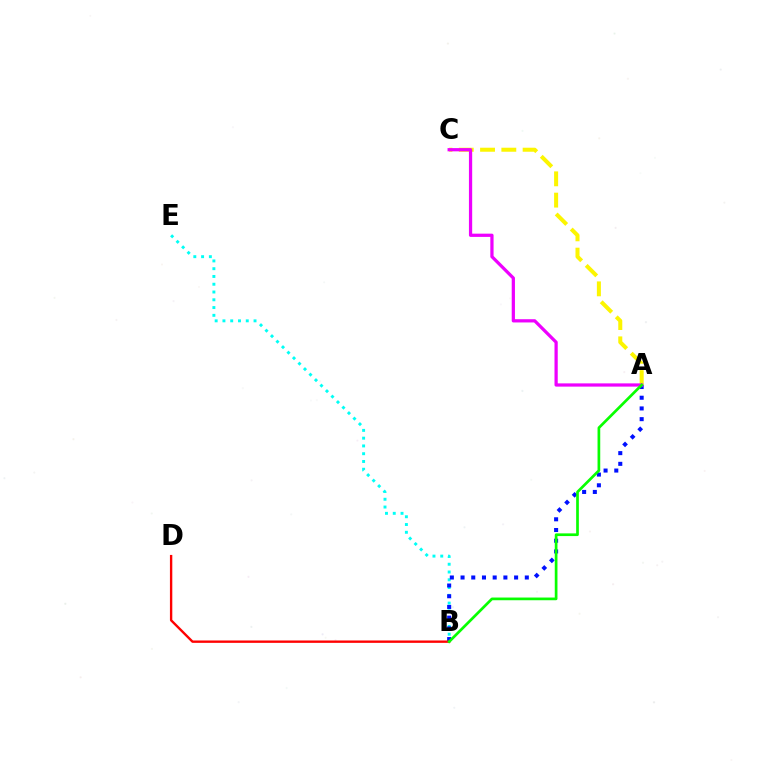{('B', 'E'): [{'color': '#00fff6', 'line_style': 'dotted', 'thickness': 2.11}], ('A', 'B'): [{'color': '#0010ff', 'line_style': 'dotted', 'thickness': 2.91}, {'color': '#08ff00', 'line_style': 'solid', 'thickness': 1.94}], ('A', 'C'): [{'color': '#fcf500', 'line_style': 'dashed', 'thickness': 2.89}, {'color': '#ee00ff', 'line_style': 'solid', 'thickness': 2.33}], ('B', 'D'): [{'color': '#ff0000', 'line_style': 'solid', 'thickness': 1.71}]}